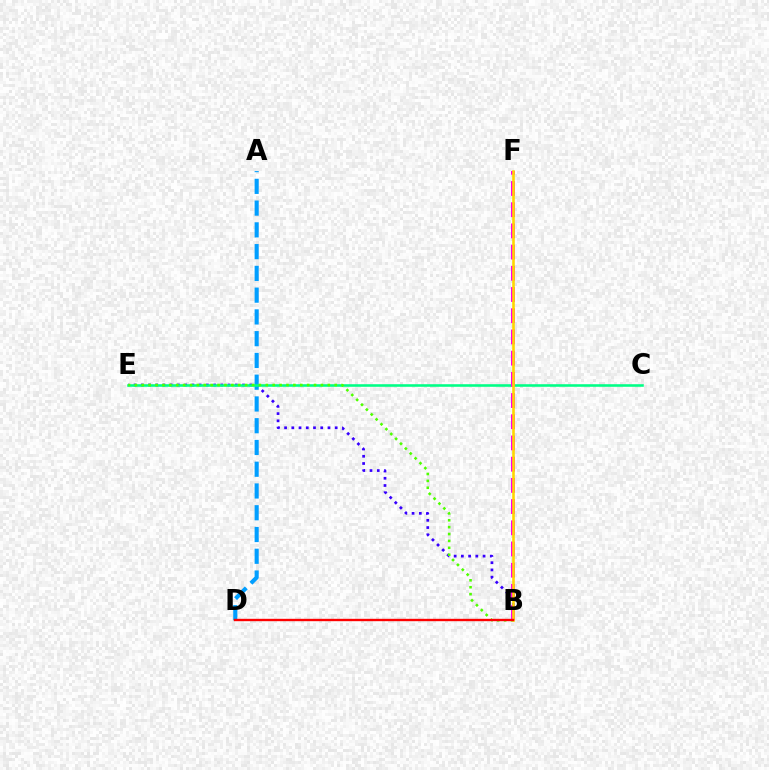{('B', 'E'): [{'color': '#3700ff', 'line_style': 'dotted', 'thickness': 1.96}, {'color': '#4fff00', 'line_style': 'dotted', 'thickness': 1.87}], ('A', 'D'): [{'color': '#009eff', 'line_style': 'dashed', 'thickness': 2.96}], ('C', 'E'): [{'color': '#00ff86', 'line_style': 'solid', 'thickness': 1.85}], ('B', 'F'): [{'color': '#ff00ed', 'line_style': 'dashed', 'thickness': 2.88}, {'color': '#ffd500', 'line_style': 'solid', 'thickness': 1.87}], ('B', 'D'): [{'color': '#ff0000', 'line_style': 'solid', 'thickness': 1.7}]}